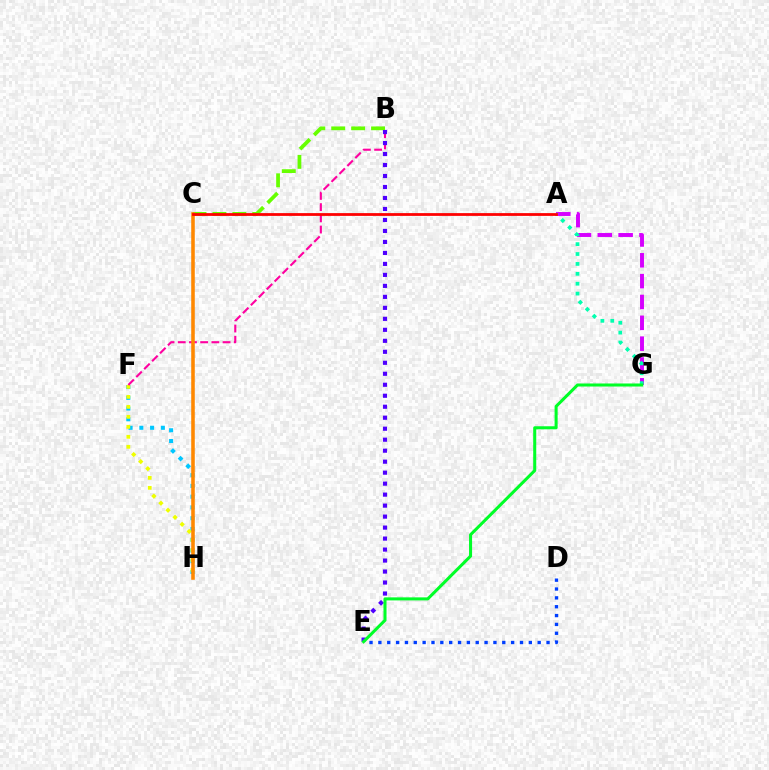{('F', 'H'): [{'color': '#00c7ff', 'line_style': 'dotted', 'thickness': 2.92}, {'color': '#eeff00', 'line_style': 'dotted', 'thickness': 2.71}], ('B', 'C'): [{'color': '#66ff00', 'line_style': 'dashed', 'thickness': 2.71}], ('D', 'E'): [{'color': '#003fff', 'line_style': 'dotted', 'thickness': 2.4}], ('B', 'F'): [{'color': '#ff00a0', 'line_style': 'dashed', 'thickness': 1.52}], ('A', 'G'): [{'color': '#d600ff', 'line_style': 'dashed', 'thickness': 2.83}, {'color': '#00ffaf', 'line_style': 'dotted', 'thickness': 2.69}], ('C', 'H'): [{'color': '#ff8800', 'line_style': 'solid', 'thickness': 2.57}], ('B', 'E'): [{'color': '#4f00ff', 'line_style': 'dotted', 'thickness': 2.99}], ('E', 'G'): [{'color': '#00ff27', 'line_style': 'solid', 'thickness': 2.19}], ('A', 'C'): [{'color': '#ff0000', 'line_style': 'solid', 'thickness': 2.0}]}